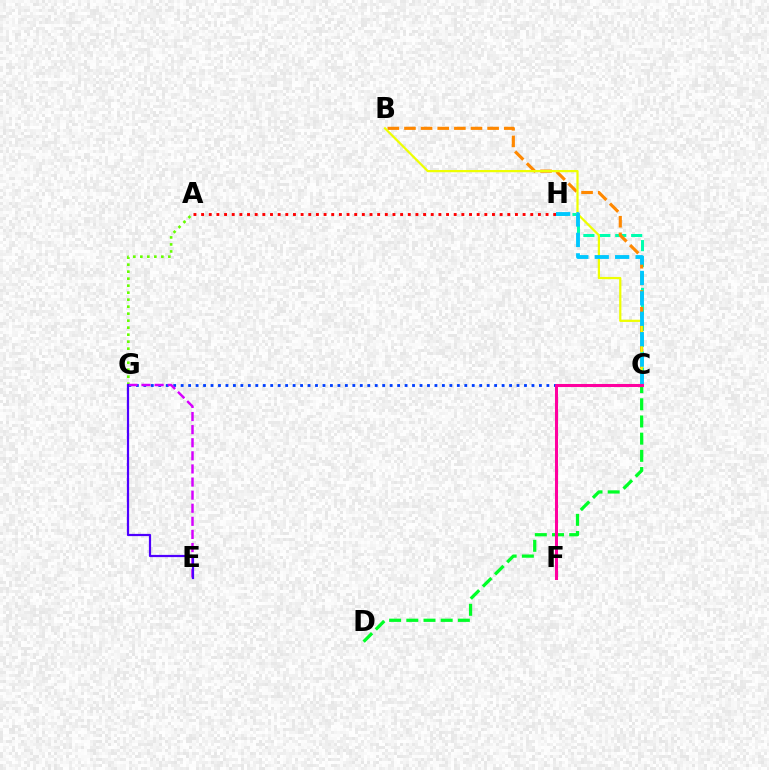{('A', 'G'): [{'color': '#66ff00', 'line_style': 'dotted', 'thickness': 1.9}], ('C', 'G'): [{'color': '#003fff', 'line_style': 'dotted', 'thickness': 2.03}], ('E', 'G'): [{'color': '#d600ff', 'line_style': 'dashed', 'thickness': 1.78}, {'color': '#4f00ff', 'line_style': 'solid', 'thickness': 1.6}], ('C', 'H'): [{'color': '#00ffaf', 'line_style': 'dashed', 'thickness': 2.16}, {'color': '#00c7ff', 'line_style': 'dashed', 'thickness': 2.77}], ('A', 'H'): [{'color': '#ff0000', 'line_style': 'dotted', 'thickness': 2.08}], ('B', 'C'): [{'color': '#ff8800', 'line_style': 'dashed', 'thickness': 2.26}, {'color': '#eeff00', 'line_style': 'solid', 'thickness': 1.6}], ('C', 'D'): [{'color': '#00ff27', 'line_style': 'dashed', 'thickness': 2.33}], ('C', 'F'): [{'color': '#ff00a0', 'line_style': 'solid', 'thickness': 2.19}]}